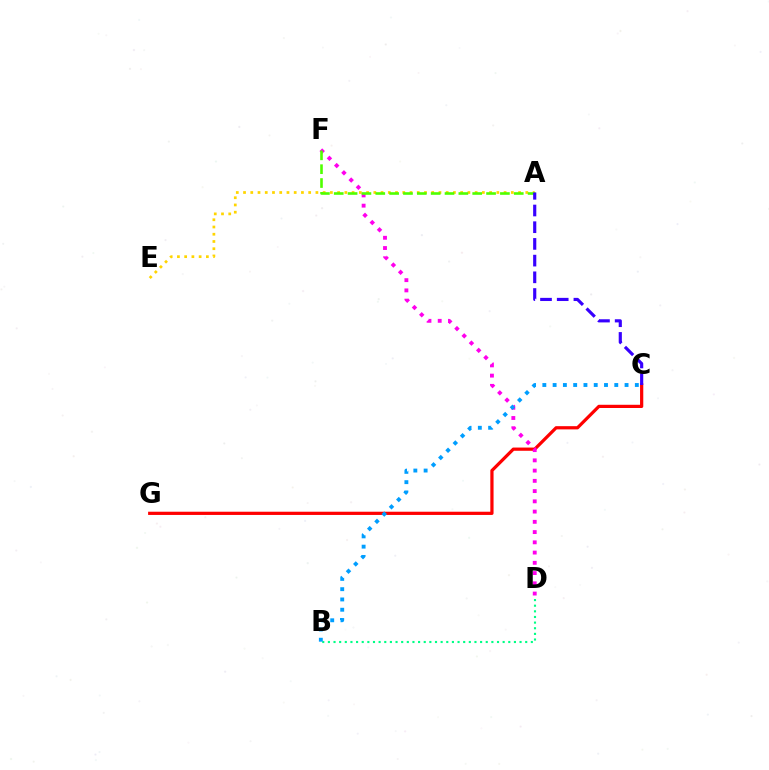{('A', 'E'): [{'color': '#ffd500', 'line_style': 'dotted', 'thickness': 1.97}], ('C', 'G'): [{'color': '#ff0000', 'line_style': 'solid', 'thickness': 2.32}], ('B', 'D'): [{'color': '#00ff86', 'line_style': 'dotted', 'thickness': 1.53}], ('D', 'F'): [{'color': '#ff00ed', 'line_style': 'dotted', 'thickness': 2.78}], ('A', 'F'): [{'color': '#4fff00', 'line_style': 'dashed', 'thickness': 1.88}], ('A', 'C'): [{'color': '#3700ff', 'line_style': 'dashed', 'thickness': 2.27}], ('B', 'C'): [{'color': '#009eff', 'line_style': 'dotted', 'thickness': 2.79}]}